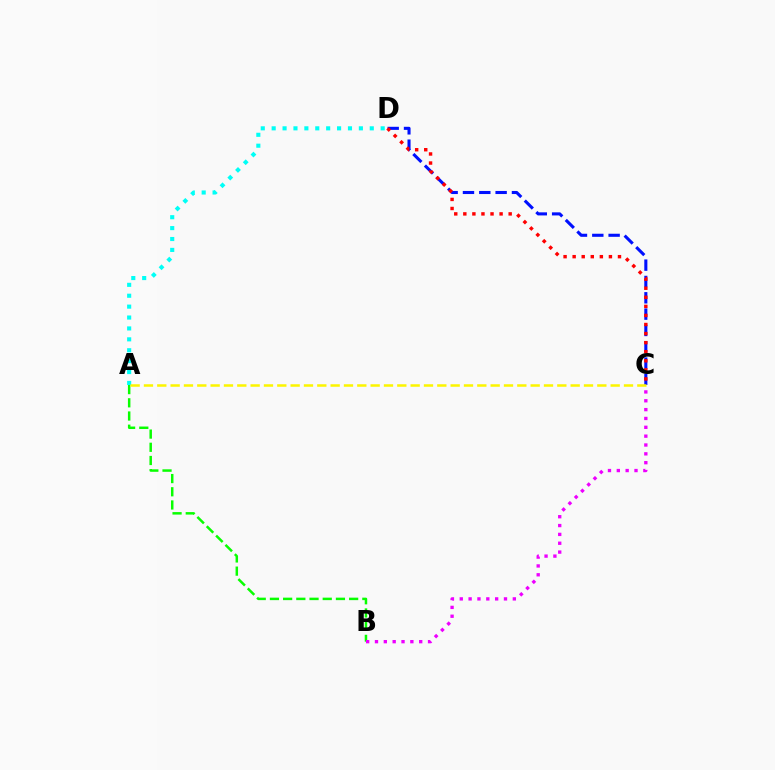{('C', 'D'): [{'color': '#0010ff', 'line_style': 'dashed', 'thickness': 2.22}, {'color': '#ff0000', 'line_style': 'dotted', 'thickness': 2.46}], ('A', 'B'): [{'color': '#08ff00', 'line_style': 'dashed', 'thickness': 1.79}], ('A', 'D'): [{'color': '#00fff6', 'line_style': 'dotted', 'thickness': 2.96}], ('B', 'C'): [{'color': '#ee00ff', 'line_style': 'dotted', 'thickness': 2.4}], ('A', 'C'): [{'color': '#fcf500', 'line_style': 'dashed', 'thickness': 1.81}]}